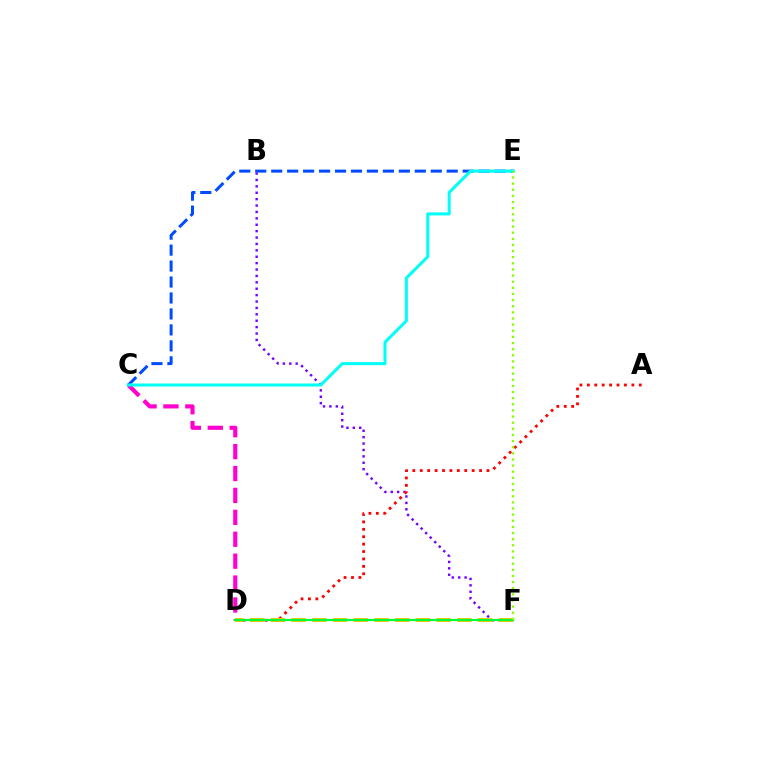{('B', 'F'): [{'color': '#7200ff', 'line_style': 'dotted', 'thickness': 1.74}], ('A', 'D'): [{'color': '#ff0000', 'line_style': 'dotted', 'thickness': 2.02}], ('D', 'F'): [{'color': '#ffbd00', 'line_style': 'dashed', 'thickness': 2.81}, {'color': '#00ff39', 'line_style': 'solid', 'thickness': 1.6}], ('C', 'E'): [{'color': '#004bff', 'line_style': 'dashed', 'thickness': 2.17}, {'color': '#00fff6', 'line_style': 'solid', 'thickness': 2.19}], ('C', 'D'): [{'color': '#ff00cf', 'line_style': 'dashed', 'thickness': 2.98}], ('E', 'F'): [{'color': '#84ff00', 'line_style': 'dotted', 'thickness': 1.67}]}